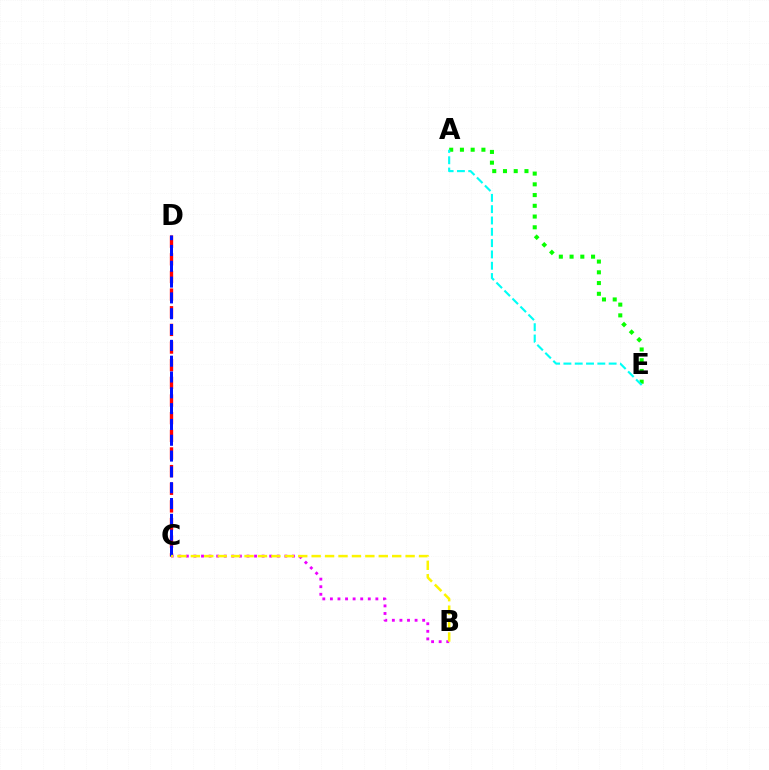{('C', 'D'): [{'color': '#ff0000', 'line_style': 'dashed', 'thickness': 2.4}, {'color': '#0010ff', 'line_style': 'dashed', 'thickness': 2.15}], ('B', 'C'): [{'color': '#ee00ff', 'line_style': 'dotted', 'thickness': 2.06}, {'color': '#fcf500', 'line_style': 'dashed', 'thickness': 1.82}], ('A', 'E'): [{'color': '#08ff00', 'line_style': 'dotted', 'thickness': 2.92}, {'color': '#00fff6', 'line_style': 'dashed', 'thickness': 1.54}]}